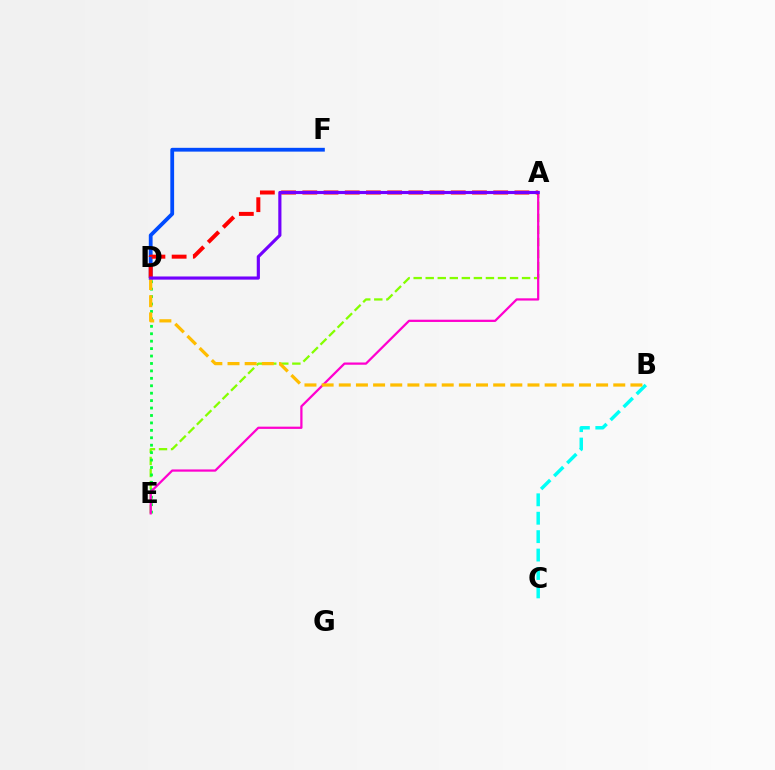{('B', 'C'): [{'color': '#00fff6', 'line_style': 'dashed', 'thickness': 2.5}], ('A', 'E'): [{'color': '#84ff00', 'line_style': 'dashed', 'thickness': 1.64}, {'color': '#ff00cf', 'line_style': 'solid', 'thickness': 1.62}], ('D', 'E'): [{'color': '#00ff39', 'line_style': 'dotted', 'thickness': 2.02}], ('D', 'F'): [{'color': '#004bff', 'line_style': 'solid', 'thickness': 2.73}], ('A', 'D'): [{'color': '#ff0000', 'line_style': 'dashed', 'thickness': 2.88}, {'color': '#7200ff', 'line_style': 'solid', 'thickness': 2.27}], ('B', 'D'): [{'color': '#ffbd00', 'line_style': 'dashed', 'thickness': 2.33}]}